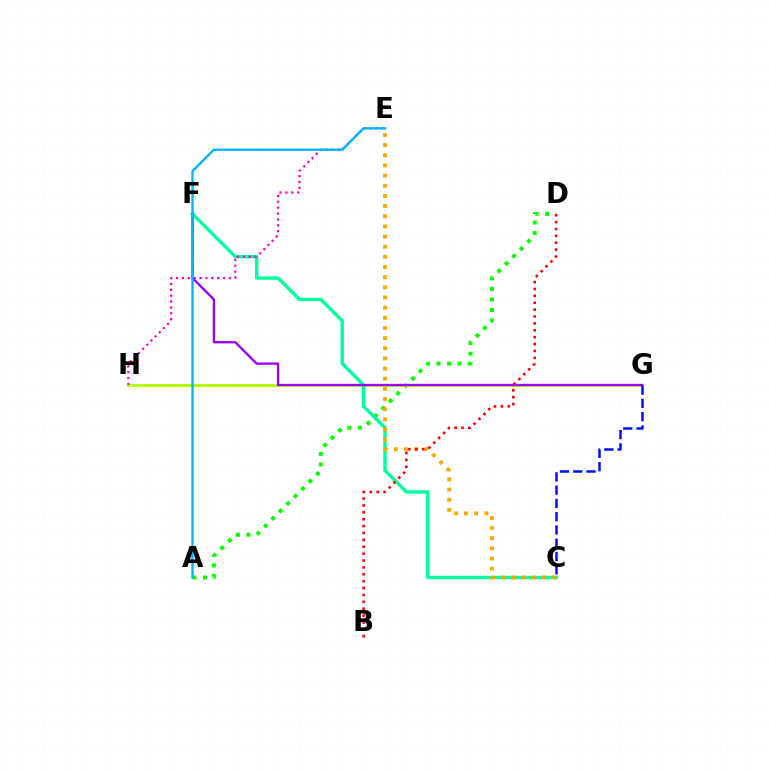{('A', 'D'): [{'color': '#08ff00', 'line_style': 'dotted', 'thickness': 2.86}], ('G', 'H'): [{'color': '#b3ff00', 'line_style': 'solid', 'thickness': 2.09}], ('C', 'F'): [{'color': '#00ff9d', 'line_style': 'solid', 'thickness': 2.44}], ('E', 'H'): [{'color': '#ff00bd', 'line_style': 'dotted', 'thickness': 1.6}], ('F', 'G'): [{'color': '#9b00ff', 'line_style': 'solid', 'thickness': 1.68}], ('C', 'E'): [{'color': '#ffa500', 'line_style': 'dotted', 'thickness': 2.76}], ('B', 'D'): [{'color': '#ff0000', 'line_style': 'dotted', 'thickness': 1.87}], ('C', 'G'): [{'color': '#0010ff', 'line_style': 'dashed', 'thickness': 1.8}], ('A', 'E'): [{'color': '#00b5ff', 'line_style': 'solid', 'thickness': 1.68}]}